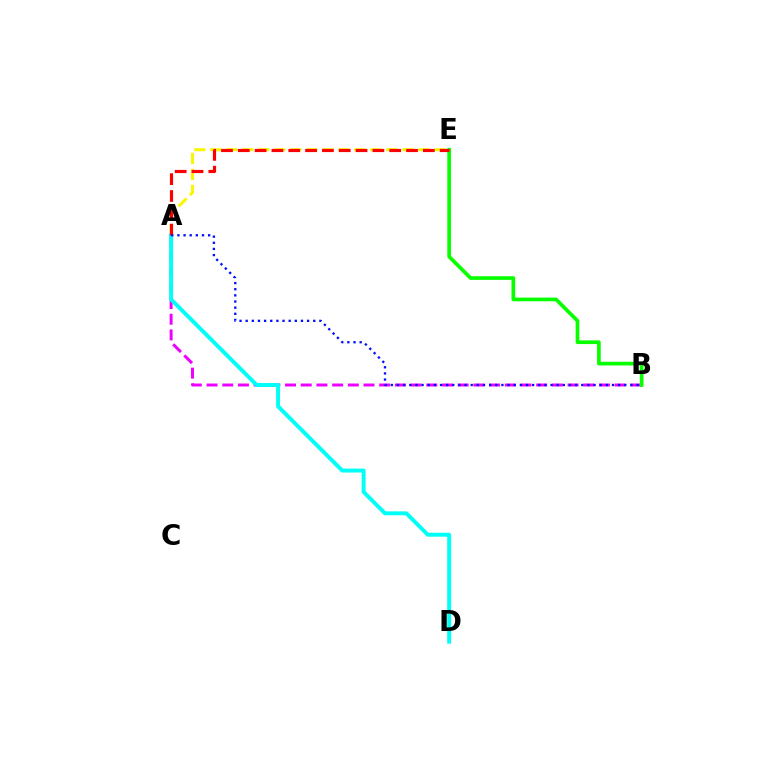{('A', 'B'): [{'color': '#ee00ff', 'line_style': 'dashed', 'thickness': 2.13}, {'color': '#0010ff', 'line_style': 'dotted', 'thickness': 1.67}], ('A', 'E'): [{'color': '#fcf500', 'line_style': 'dashed', 'thickness': 2.18}, {'color': '#ff0000', 'line_style': 'dashed', 'thickness': 2.29}], ('B', 'E'): [{'color': '#08ff00', 'line_style': 'solid', 'thickness': 2.66}], ('A', 'D'): [{'color': '#00fff6', 'line_style': 'solid', 'thickness': 2.83}]}